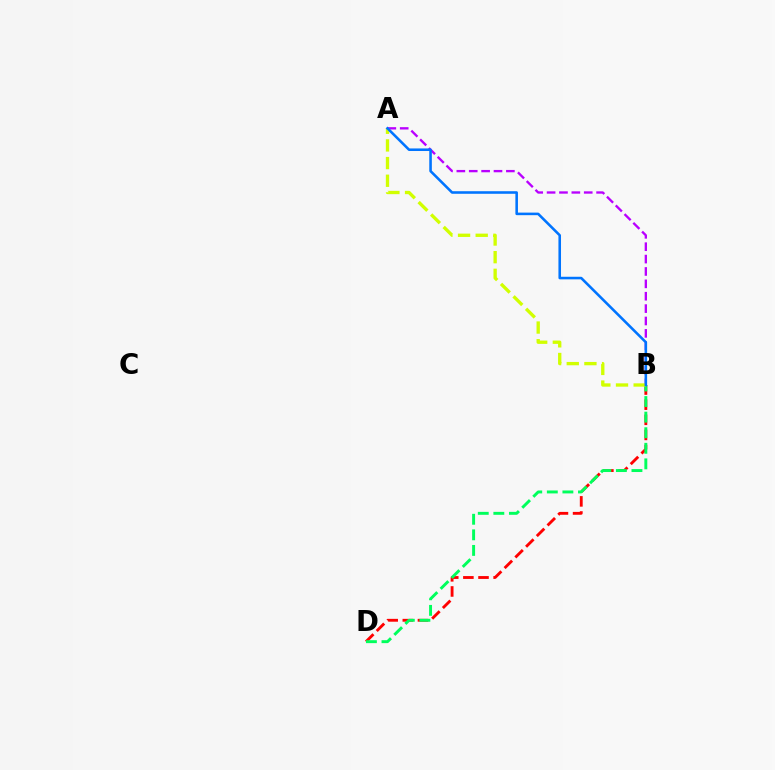{('B', 'D'): [{'color': '#ff0000', 'line_style': 'dashed', 'thickness': 2.06}, {'color': '#00ff5c', 'line_style': 'dashed', 'thickness': 2.12}], ('A', 'B'): [{'color': '#b900ff', 'line_style': 'dashed', 'thickness': 1.68}, {'color': '#d1ff00', 'line_style': 'dashed', 'thickness': 2.4}, {'color': '#0074ff', 'line_style': 'solid', 'thickness': 1.85}]}